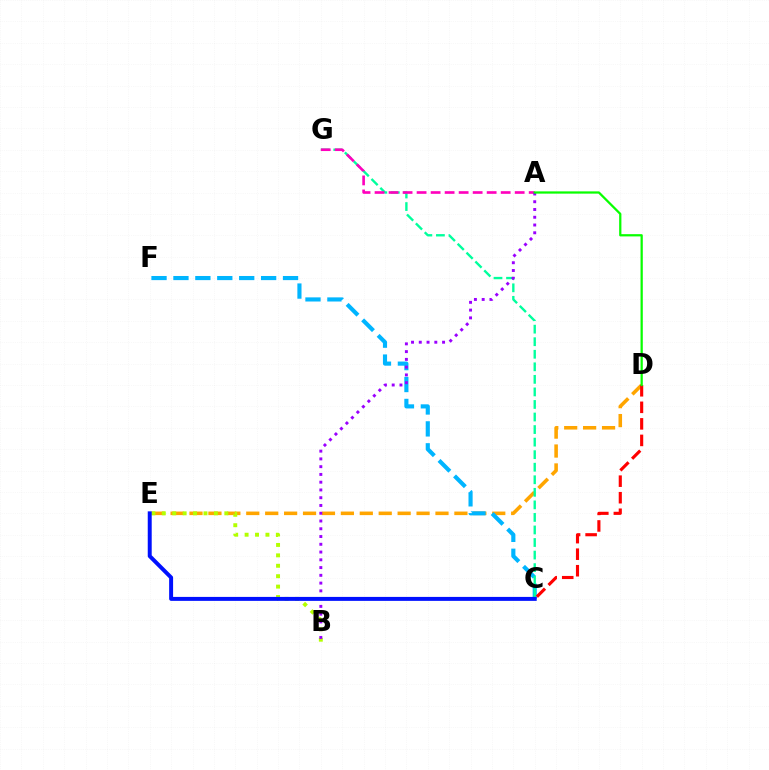{('D', 'E'): [{'color': '#ffa500', 'line_style': 'dashed', 'thickness': 2.57}], ('C', 'F'): [{'color': '#00b5ff', 'line_style': 'dashed', 'thickness': 2.98}], ('C', 'G'): [{'color': '#00ff9d', 'line_style': 'dashed', 'thickness': 1.71}], ('B', 'E'): [{'color': '#b3ff00', 'line_style': 'dotted', 'thickness': 2.83}], ('C', 'D'): [{'color': '#ff0000', 'line_style': 'dashed', 'thickness': 2.25}], ('A', 'G'): [{'color': '#ff00bd', 'line_style': 'dashed', 'thickness': 1.9}], ('A', 'B'): [{'color': '#9b00ff', 'line_style': 'dotted', 'thickness': 2.11}], ('C', 'E'): [{'color': '#0010ff', 'line_style': 'solid', 'thickness': 2.85}], ('A', 'D'): [{'color': '#08ff00', 'line_style': 'solid', 'thickness': 1.62}]}